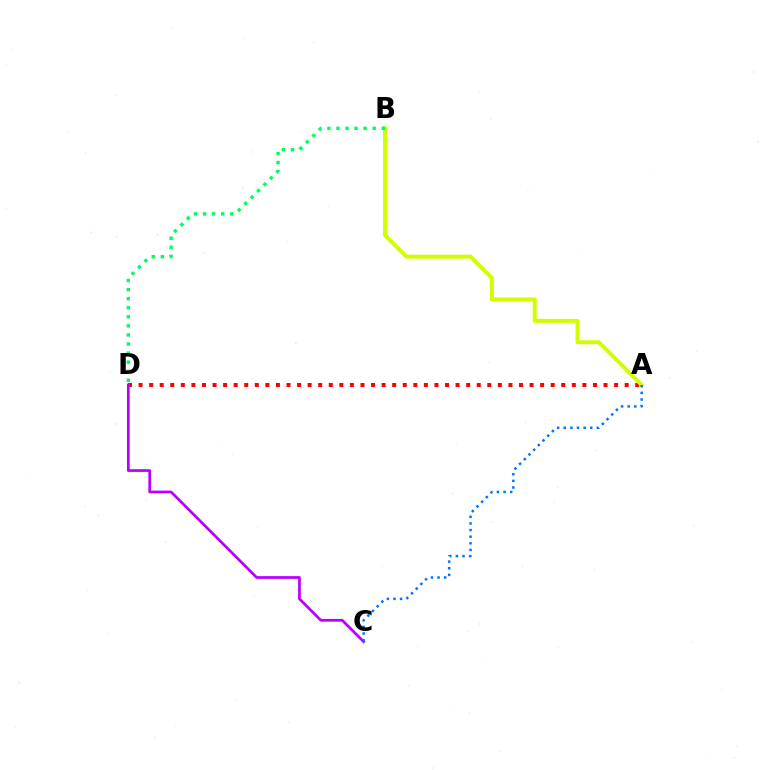{('A', 'D'): [{'color': '#ff0000', 'line_style': 'dotted', 'thickness': 2.87}], ('A', 'B'): [{'color': '#d1ff00', 'line_style': 'solid', 'thickness': 2.86}], ('C', 'D'): [{'color': '#b900ff', 'line_style': 'solid', 'thickness': 1.96}], ('A', 'C'): [{'color': '#0074ff', 'line_style': 'dotted', 'thickness': 1.8}], ('B', 'D'): [{'color': '#00ff5c', 'line_style': 'dotted', 'thickness': 2.46}]}